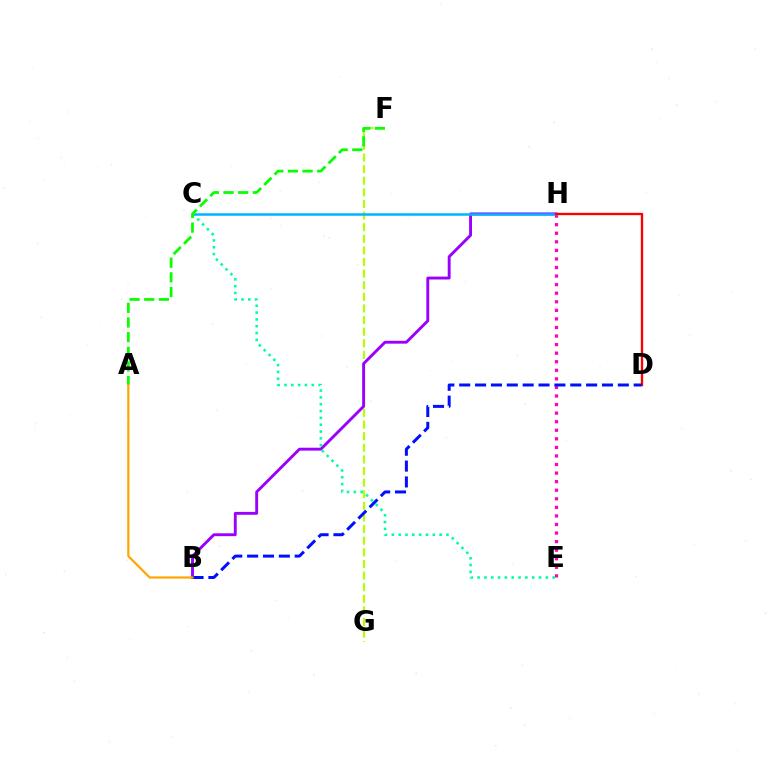{('F', 'G'): [{'color': '#b3ff00', 'line_style': 'dashed', 'thickness': 1.58}], ('E', 'H'): [{'color': '#ff00bd', 'line_style': 'dotted', 'thickness': 2.33}], ('B', 'H'): [{'color': '#9b00ff', 'line_style': 'solid', 'thickness': 2.08}], ('C', 'E'): [{'color': '#00ff9d', 'line_style': 'dotted', 'thickness': 1.85}], ('C', 'H'): [{'color': '#00b5ff', 'line_style': 'solid', 'thickness': 1.8}], ('A', 'F'): [{'color': '#08ff00', 'line_style': 'dashed', 'thickness': 1.99}], ('D', 'H'): [{'color': '#ff0000', 'line_style': 'solid', 'thickness': 1.68}], ('B', 'D'): [{'color': '#0010ff', 'line_style': 'dashed', 'thickness': 2.15}], ('A', 'B'): [{'color': '#ffa500', 'line_style': 'solid', 'thickness': 1.59}]}